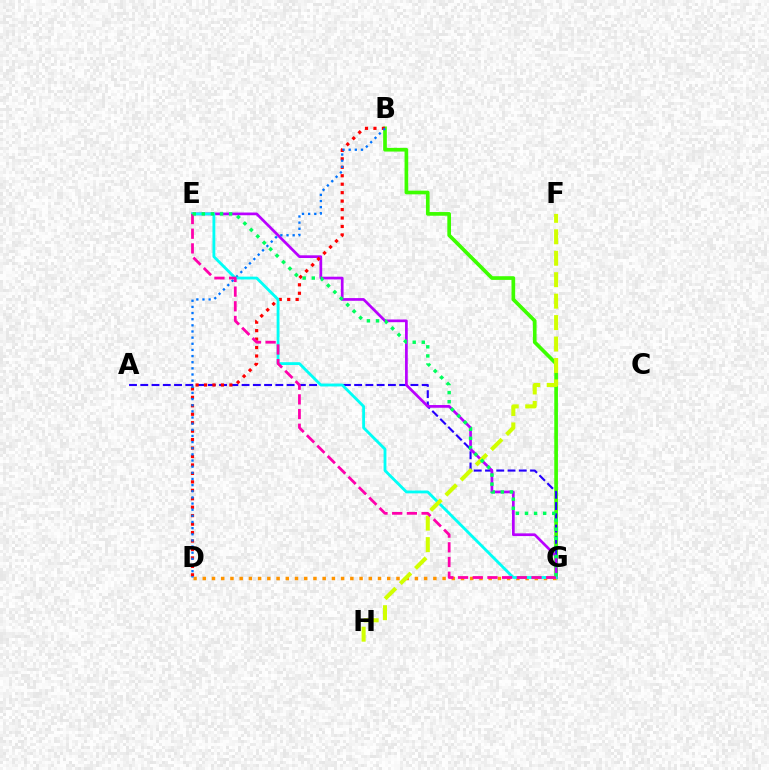{('B', 'G'): [{'color': '#3dff00', 'line_style': 'solid', 'thickness': 2.65}], ('A', 'G'): [{'color': '#2500ff', 'line_style': 'dashed', 'thickness': 1.53}], ('E', 'G'): [{'color': '#b900ff', 'line_style': 'solid', 'thickness': 1.95}, {'color': '#00fff6', 'line_style': 'solid', 'thickness': 2.04}, {'color': '#ff00ac', 'line_style': 'dashed', 'thickness': 2.0}, {'color': '#00ff5c', 'line_style': 'dotted', 'thickness': 2.47}], ('B', 'D'): [{'color': '#ff0000', 'line_style': 'dotted', 'thickness': 2.3}, {'color': '#0074ff', 'line_style': 'dotted', 'thickness': 1.67}], ('D', 'G'): [{'color': '#ff9400', 'line_style': 'dotted', 'thickness': 2.51}], ('F', 'H'): [{'color': '#d1ff00', 'line_style': 'dashed', 'thickness': 2.91}]}